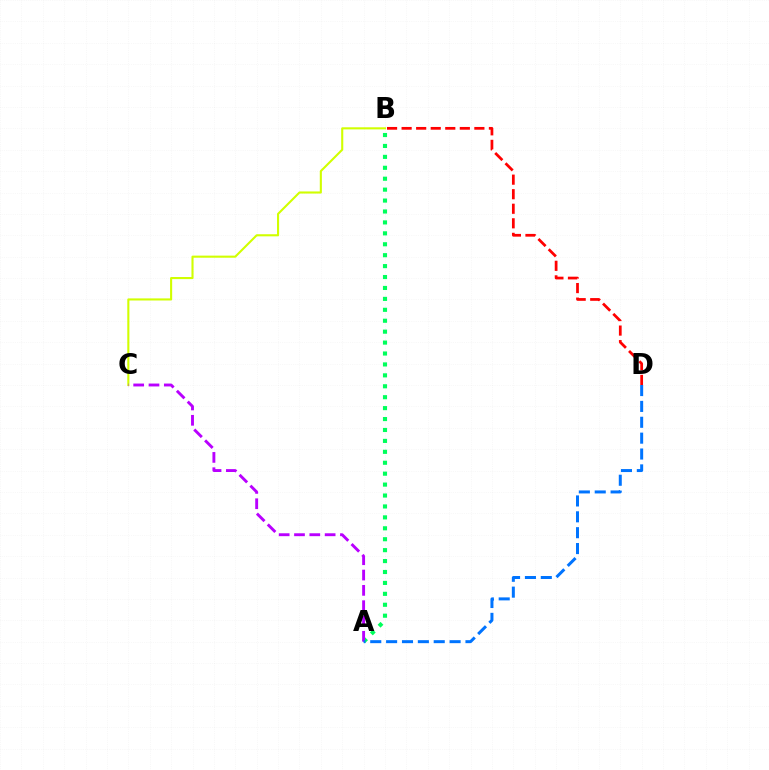{('A', 'B'): [{'color': '#00ff5c', 'line_style': 'dotted', 'thickness': 2.97}], ('B', 'D'): [{'color': '#ff0000', 'line_style': 'dashed', 'thickness': 1.98}], ('B', 'C'): [{'color': '#d1ff00', 'line_style': 'solid', 'thickness': 1.51}], ('A', 'C'): [{'color': '#b900ff', 'line_style': 'dashed', 'thickness': 2.08}], ('A', 'D'): [{'color': '#0074ff', 'line_style': 'dashed', 'thickness': 2.16}]}